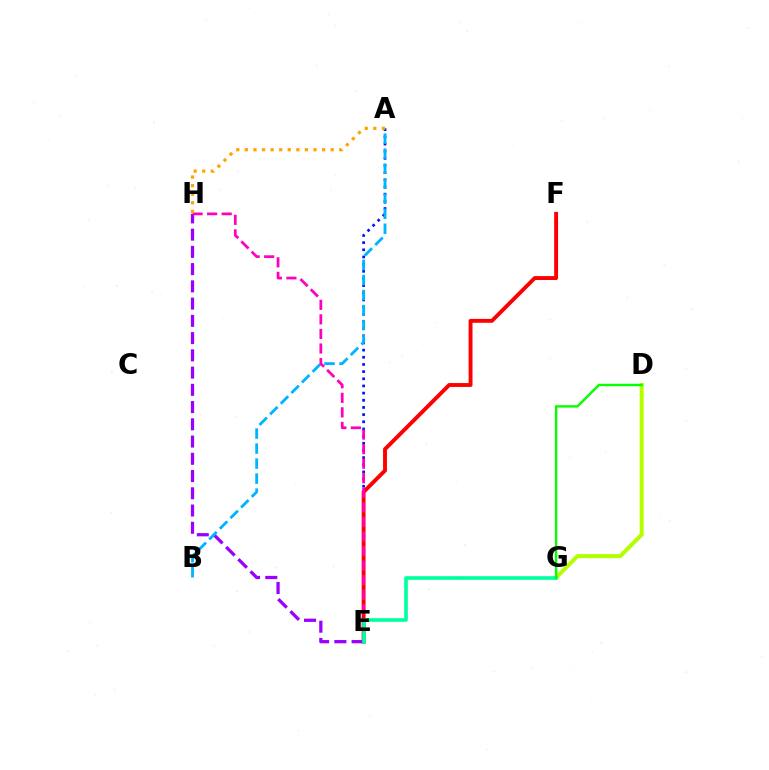{('A', 'E'): [{'color': '#0010ff', 'line_style': 'dotted', 'thickness': 1.95}], ('E', 'F'): [{'color': '#ff0000', 'line_style': 'solid', 'thickness': 2.81}], ('E', 'H'): [{'color': '#9b00ff', 'line_style': 'dashed', 'thickness': 2.34}, {'color': '#ff00bd', 'line_style': 'dashed', 'thickness': 1.98}], ('A', 'B'): [{'color': '#00b5ff', 'line_style': 'dashed', 'thickness': 2.04}], ('D', 'G'): [{'color': '#b3ff00', 'line_style': 'solid', 'thickness': 2.92}, {'color': '#08ff00', 'line_style': 'solid', 'thickness': 1.74}], ('E', 'G'): [{'color': '#00ff9d', 'line_style': 'solid', 'thickness': 2.63}], ('A', 'H'): [{'color': '#ffa500', 'line_style': 'dotted', 'thickness': 2.33}]}